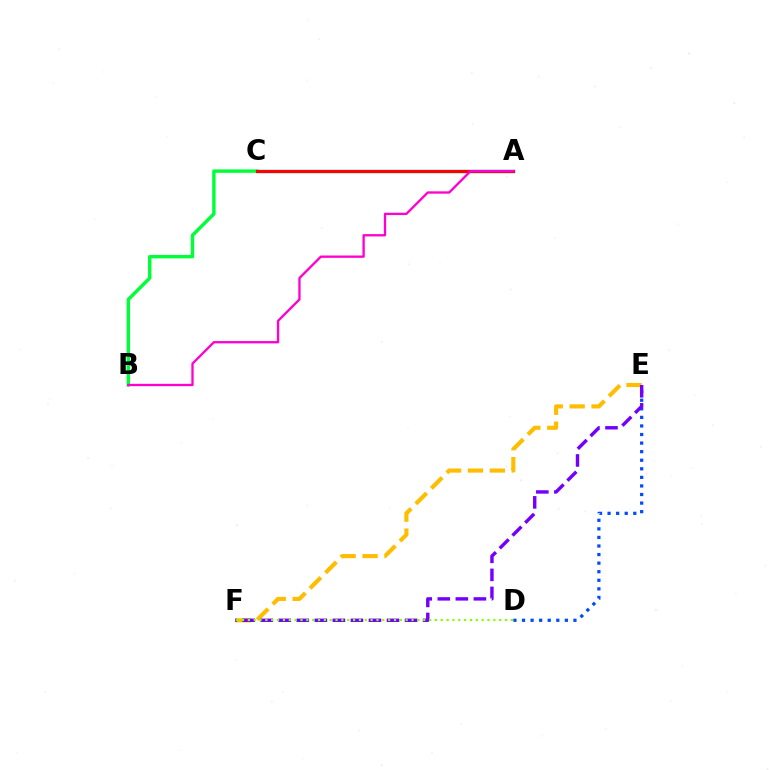{('A', 'C'): [{'color': '#00fff6', 'line_style': 'solid', 'thickness': 2.5}, {'color': '#ff0000', 'line_style': 'solid', 'thickness': 2.29}], ('E', 'F'): [{'color': '#ffbd00', 'line_style': 'dashed', 'thickness': 2.98}, {'color': '#7200ff', 'line_style': 'dashed', 'thickness': 2.45}], ('D', 'E'): [{'color': '#004bff', 'line_style': 'dotted', 'thickness': 2.33}], ('D', 'F'): [{'color': '#84ff00', 'line_style': 'dotted', 'thickness': 1.59}], ('B', 'C'): [{'color': '#00ff39', 'line_style': 'solid', 'thickness': 2.46}], ('A', 'B'): [{'color': '#ff00cf', 'line_style': 'solid', 'thickness': 1.67}]}